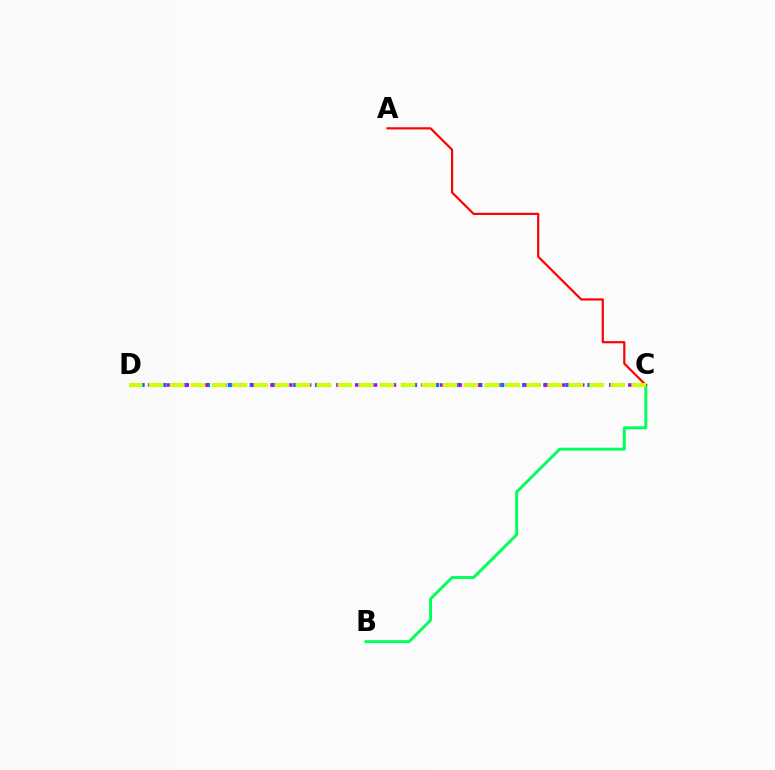{('B', 'C'): [{'color': '#00ff5c', 'line_style': 'solid', 'thickness': 2.1}], ('C', 'D'): [{'color': '#0074ff', 'line_style': 'dotted', 'thickness': 2.96}, {'color': '#b900ff', 'line_style': 'dotted', 'thickness': 2.56}, {'color': '#d1ff00', 'line_style': 'dashed', 'thickness': 2.85}], ('A', 'C'): [{'color': '#ff0000', 'line_style': 'solid', 'thickness': 1.57}]}